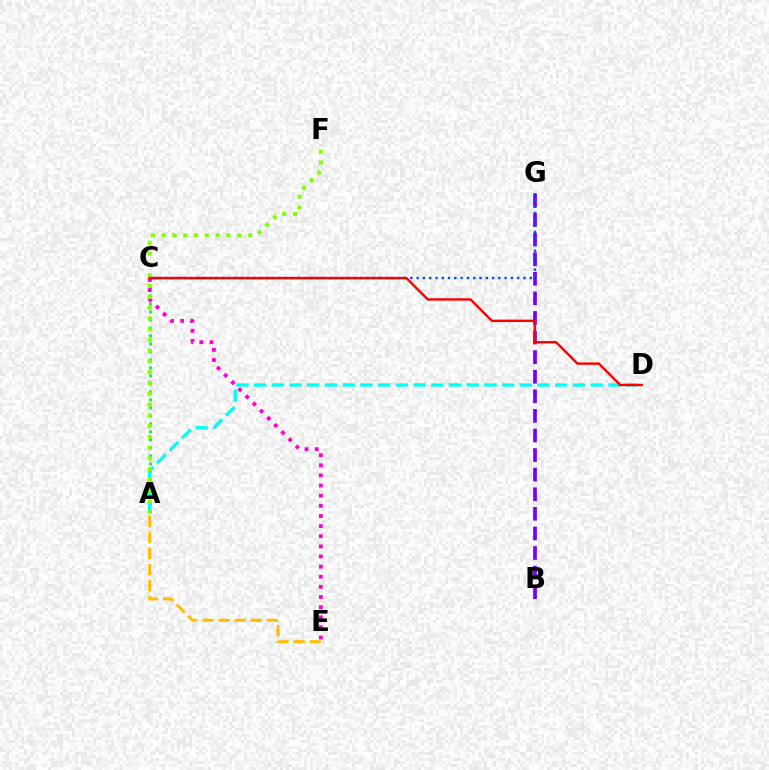{('A', 'C'): [{'color': '#00ff39', 'line_style': 'dotted', 'thickness': 2.17}], ('A', 'D'): [{'color': '#00fff6', 'line_style': 'dashed', 'thickness': 2.41}], ('C', 'E'): [{'color': '#ff00cf', 'line_style': 'dotted', 'thickness': 2.75}], ('B', 'G'): [{'color': '#7200ff', 'line_style': 'dashed', 'thickness': 2.66}], ('A', 'E'): [{'color': '#ffbd00', 'line_style': 'dashed', 'thickness': 2.18}], ('A', 'F'): [{'color': '#84ff00', 'line_style': 'dotted', 'thickness': 2.93}], ('C', 'G'): [{'color': '#004bff', 'line_style': 'dotted', 'thickness': 1.71}], ('C', 'D'): [{'color': '#ff0000', 'line_style': 'solid', 'thickness': 1.75}]}